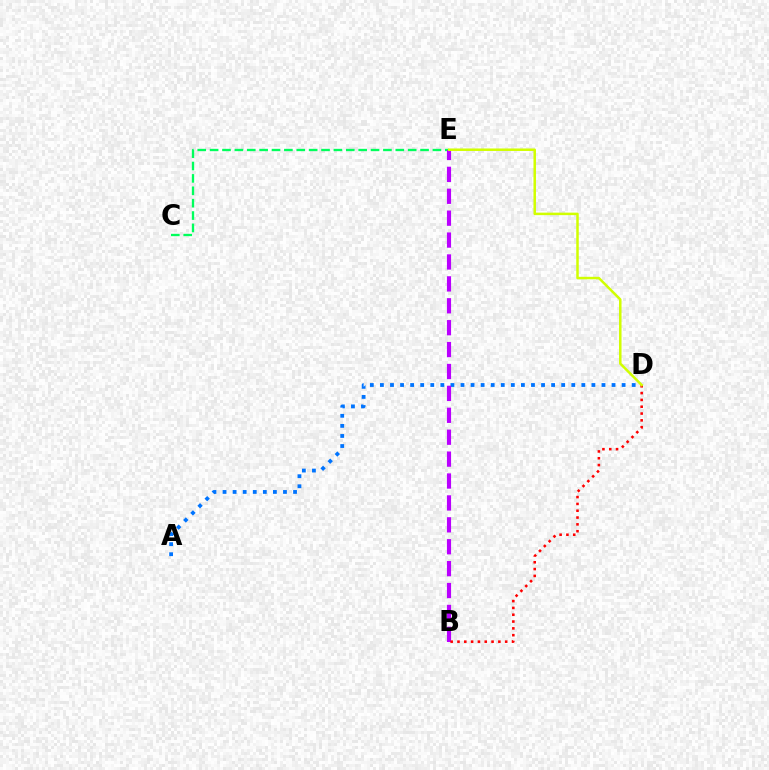{('A', 'D'): [{'color': '#0074ff', 'line_style': 'dotted', 'thickness': 2.74}], ('C', 'E'): [{'color': '#00ff5c', 'line_style': 'dashed', 'thickness': 1.68}], ('B', 'E'): [{'color': '#b900ff', 'line_style': 'dashed', 'thickness': 2.98}], ('B', 'D'): [{'color': '#ff0000', 'line_style': 'dotted', 'thickness': 1.85}], ('D', 'E'): [{'color': '#d1ff00', 'line_style': 'solid', 'thickness': 1.8}]}